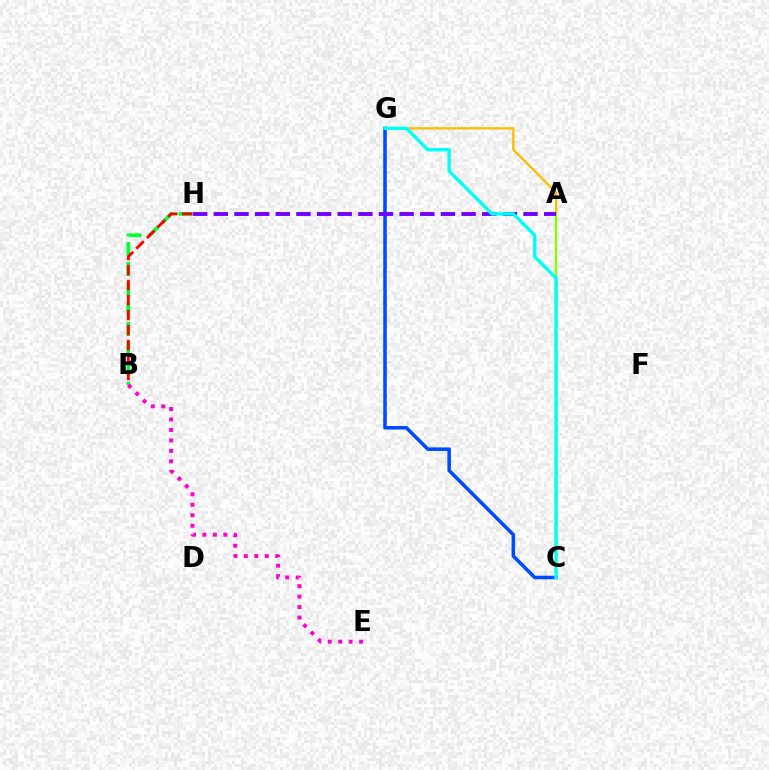{('A', 'G'): [{'color': '#ffbd00', 'line_style': 'solid', 'thickness': 1.66}], ('B', 'H'): [{'color': '#00ff39', 'line_style': 'dashed', 'thickness': 2.71}, {'color': '#ff0000', 'line_style': 'dashed', 'thickness': 2.04}], ('A', 'C'): [{'color': '#84ff00', 'line_style': 'solid', 'thickness': 1.64}], ('B', 'E'): [{'color': '#ff00cf', 'line_style': 'dotted', 'thickness': 2.84}], ('C', 'G'): [{'color': '#004bff', 'line_style': 'solid', 'thickness': 2.56}, {'color': '#00fff6', 'line_style': 'solid', 'thickness': 2.45}], ('A', 'H'): [{'color': '#7200ff', 'line_style': 'dashed', 'thickness': 2.8}]}